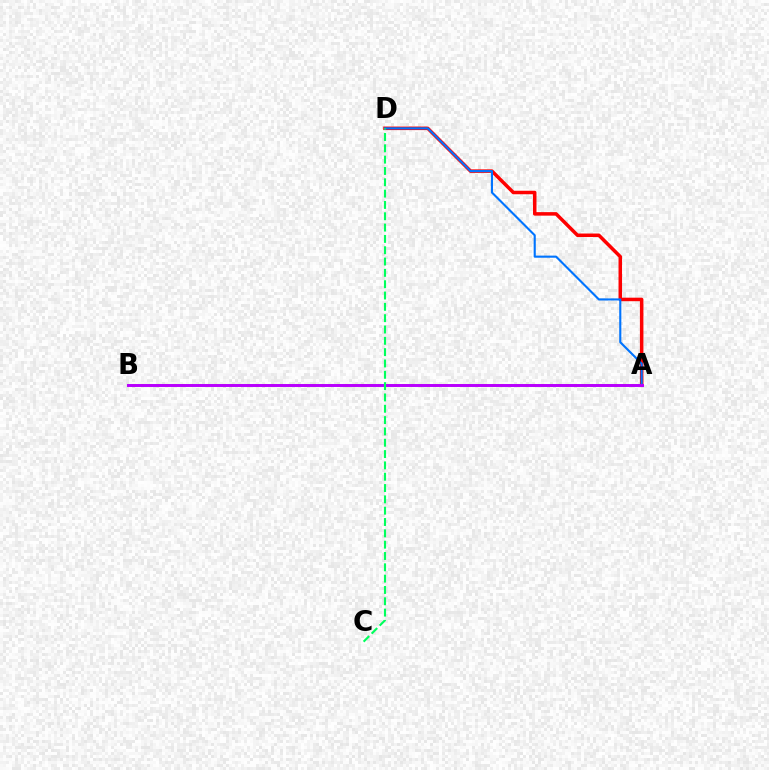{('A', 'B'): [{'color': '#d1ff00', 'line_style': 'dotted', 'thickness': 2.22}, {'color': '#b900ff', 'line_style': 'solid', 'thickness': 2.13}], ('A', 'D'): [{'color': '#ff0000', 'line_style': 'solid', 'thickness': 2.53}, {'color': '#0074ff', 'line_style': 'solid', 'thickness': 1.52}], ('C', 'D'): [{'color': '#00ff5c', 'line_style': 'dashed', 'thickness': 1.54}]}